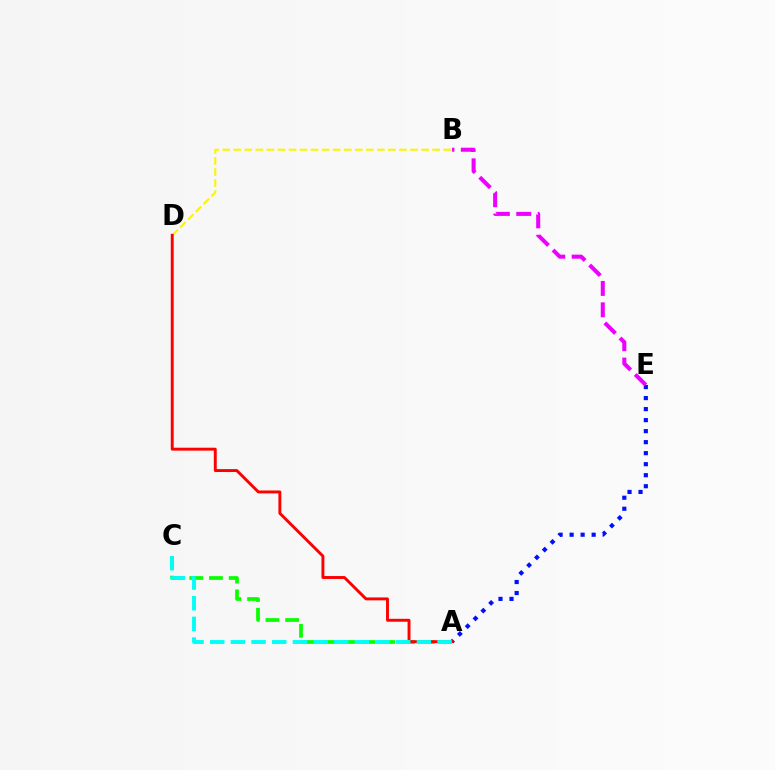{('A', 'E'): [{'color': '#0010ff', 'line_style': 'dotted', 'thickness': 2.99}], ('B', 'D'): [{'color': '#fcf500', 'line_style': 'dashed', 'thickness': 1.5}], ('A', 'C'): [{'color': '#08ff00', 'line_style': 'dashed', 'thickness': 2.68}, {'color': '#00fff6', 'line_style': 'dashed', 'thickness': 2.81}], ('A', 'D'): [{'color': '#ff0000', 'line_style': 'solid', 'thickness': 2.1}], ('B', 'E'): [{'color': '#ee00ff', 'line_style': 'dashed', 'thickness': 2.91}]}